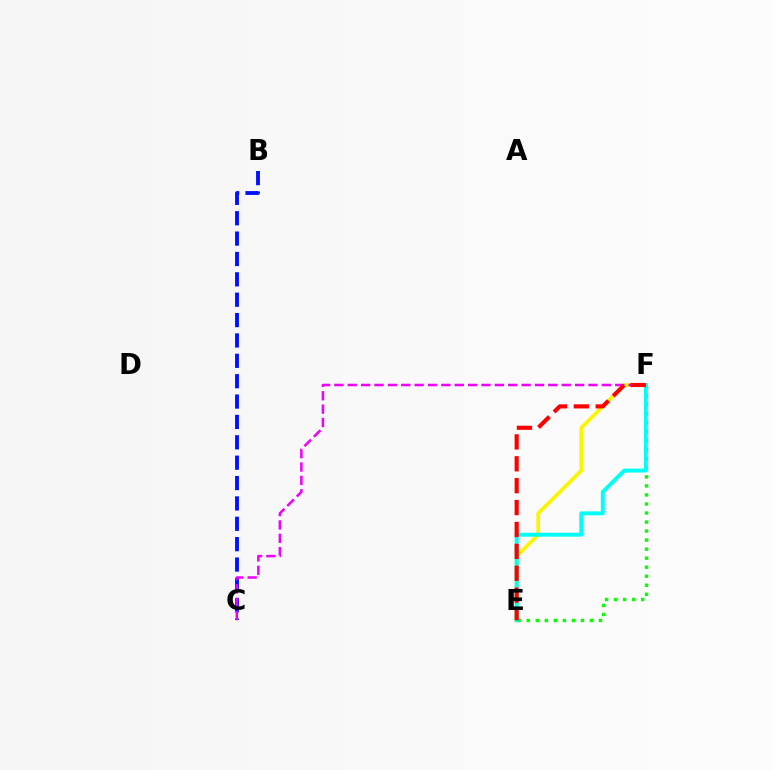{('E', 'F'): [{'color': '#fcf500', 'line_style': 'solid', 'thickness': 2.66}, {'color': '#08ff00', 'line_style': 'dotted', 'thickness': 2.45}, {'color': '#00fff6', 'line_style': 'solid', 'thickness': 2.83}, {'color': '#ff0000', 'line_style': 'dashed', 'thickness': 2.97}], ('B', 'C'): [{'color': '#0010ff', 'line_style': 'dashed', 'thickness': 2.77}], ('C', 'F'): [{'color': '#ee00ff', 'line_style': 'dashed', 'thickness': 1.82}]}